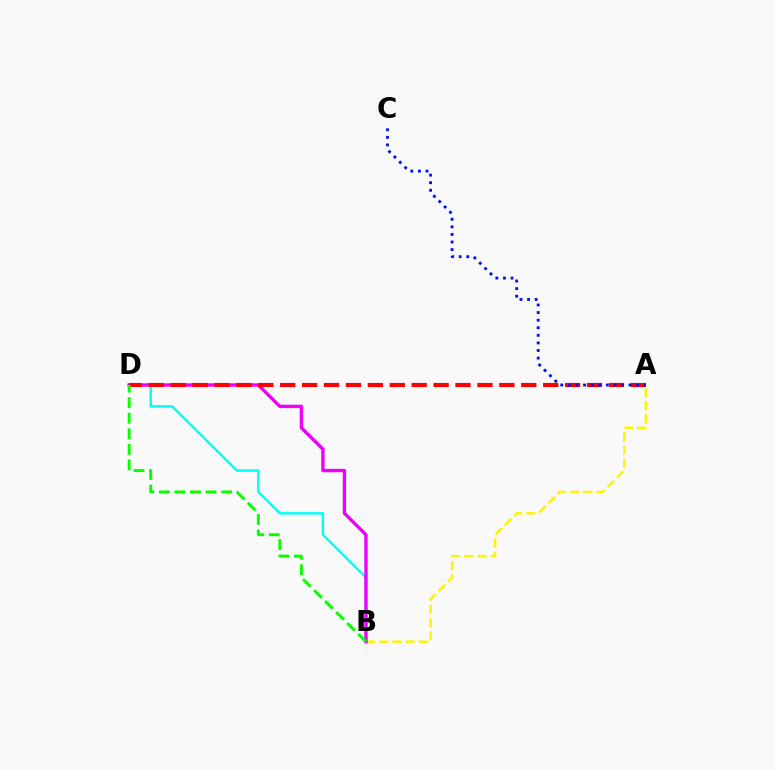{('A', 'B'): [{'color': '#fcf500', 'line_style': 'dashed', 'thickness': 1.79}], ('B', 'D'): [{'color': '#00fff6', 'line_style': 'solid', 'thickness': 1.76}, {'color': '#ee00ff', 'line_style': 'solid', 'thickness': 2.43}, {'color': '#08ff00', 'line_style': 'dashed', 'thickness': 2.11}], ('A', 'D'): [{'color': '#ff0000', 'line_style': 'dashed', 'thickness': 2.98}], ('A', 'C'): [{'color': '#0010ff', 'line_style': 'dotted', 'thickness': 2.06}]}